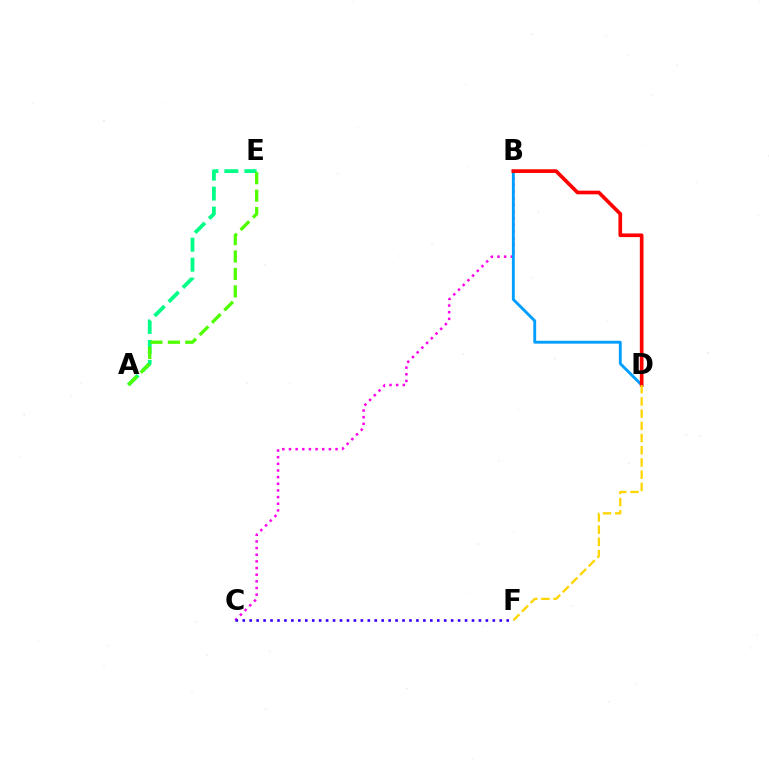{('B', 'C'): [{'color': '#ff00ed', 'line_style': 'dotted', 'thickness': 1.81}], ('C', 'F'): [{'color': '#3700ff', 'line_style': 'dotted', 'thickness': 1.89}], ('B', 'D'): [{'color': '#009eff', 'line_style': 'solid', 'thickness': 2.07}, {'color': '#ff0000', 'line_style': 'solid', 'thickness': 2.64}], ('D', 'F'): [{'color': '#ffd500', 'line_style': 'dashed', 'thickness': 1.66}], ('A', 'E'): [{'color': '#00ff86', 'line_style': 'dashed', 'thickness': 2.72}, {'color': '#4fff00', 'line_style': 'dashed', 'thickness': 2.37}]}